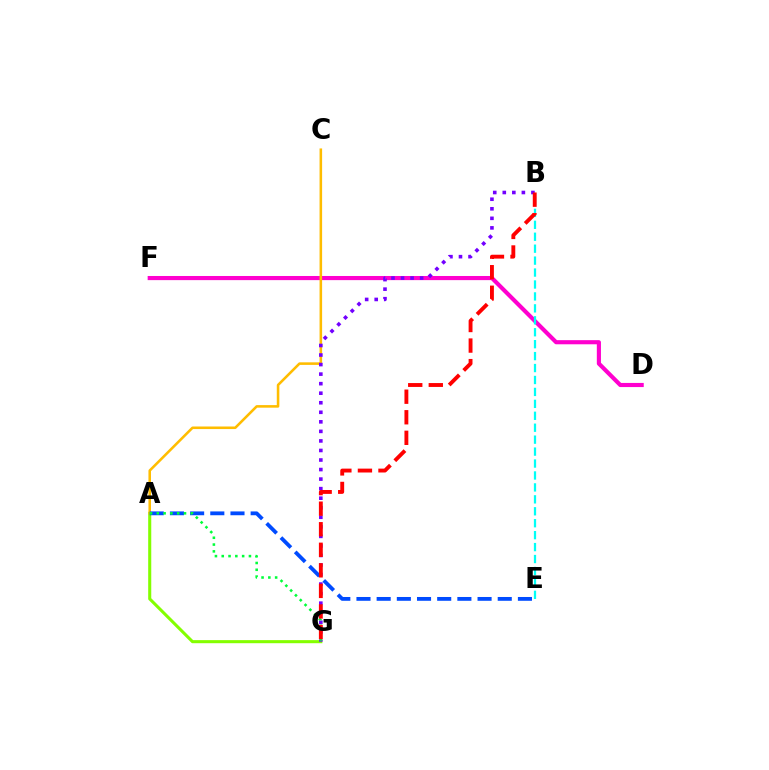{('D', 'F'): [{'color': '#ff00cf', 'line_style': 'solid', 'thickness': 2.98}], ('A', 'G'): [{'color': '#84ff00', 'line_style': 'solid', 'thickness': 2.21}, {'color': '#00ff39', 'line_style': 'dotted', 'thickness': 1.85}], ('B', 'E'): [{'color': '#00fff6', 'line_style': 'dashed', 'thickness': 1.62}], ('A', 'C'): [{'color': '#ffbd00', 'line_style': 'solid', 'thickness': 1.85}], ('B', 'G'): [{'color': '#7200ff', 'line_style': 'dotted', 'thickness': 2.59}, {'color': '#ff0000', 'line_style': 'dashed', 'thickness': 2.79}], ('A', 'E'): [{'color': '#004bff', 'line_style': 'dashed', 'thickness': 2.74}]}